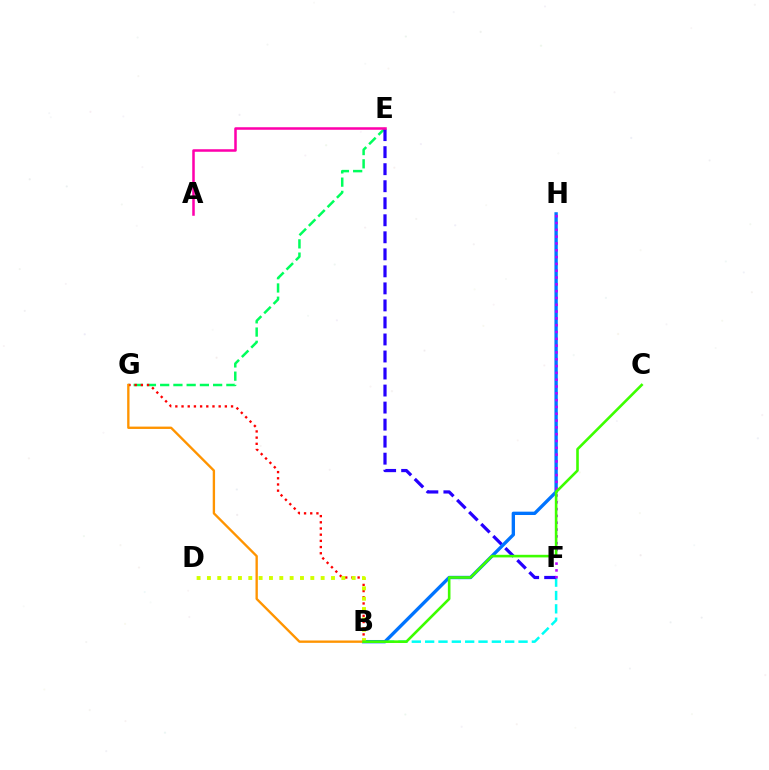{('E', 'G'): [{'color': '#00ff5c', 'line_style': 'dashed', 'thickness': 1.8}], ('B', 'F'): [{'color': '#00fff6', 'line_style': 'dashed', 'thickness': 1.81}], ('B', 'G'): [{'color': '#ff0000', 'line_style': 'dotted', 'thickness': 1.68}, {'color': '#ff9400', 'line_style': 'solid', 'thickness': 1.69}], ('E', 'F'): [{'color': '#2500ff', 'line_style': 'dashed', 'thickness': 2.31}], ('B', 'H'): [{'color': '#0074ff', 'line_style': 'solid', 'thickness': 2.41}], ('B', 'D'): [{'color': '#d1ff00', 'line_style': 'dotted', 'thickness': 2.81}], ('F', 'H'): [{'color': '#b900ff', 'line_style': 'dotted', 'thickness': 1.85}], ('A', 'E'): [{'color': '#ff00ac', 'line_style': 'solid', 'thickness': 1.82}], ('B', 'C'): [{'color': '#3dff00', 'line_style': 'solid', 'thickness': 1.88}]}